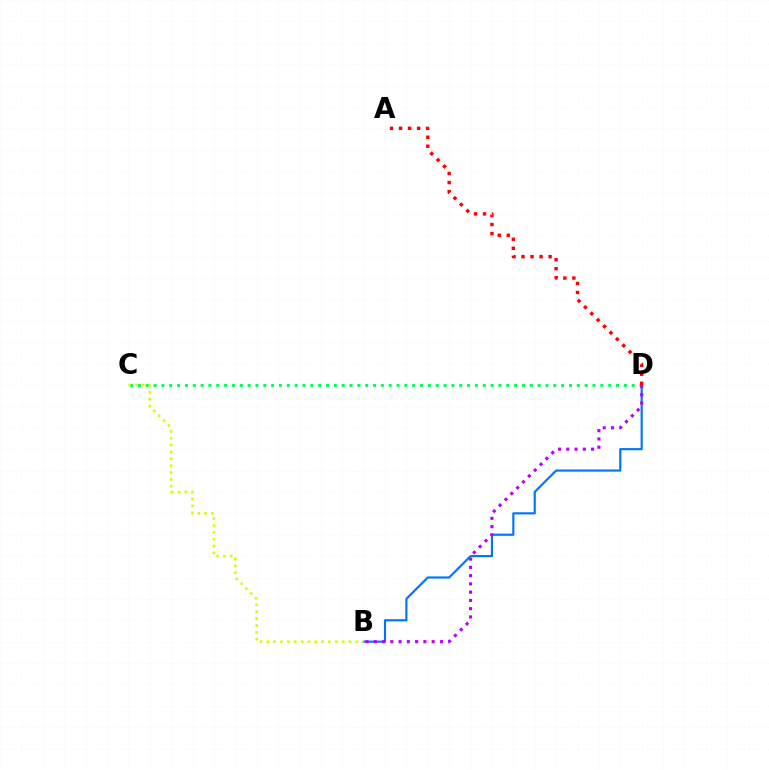{('C', 'D'): [{'color': '#00ff5c', 'line_style': 'dotted', 'thickness': 2.13}], ('B', 'D'): [{'color': '#0074ff', 'line_style': 'solid', 'thickness': 1.55}, {'color': '#b900ff', 'line_style': 'dotted', 'thickness': 2.25}], ('A', 'D'): [{'color': '#ff0000', 'line_style': 'dotted', 'thickness': 2.45}], ('B', 'C'): [{'color': '#d1ff00', 'line_style': 'dotted', 'thickness': 1.86}]}